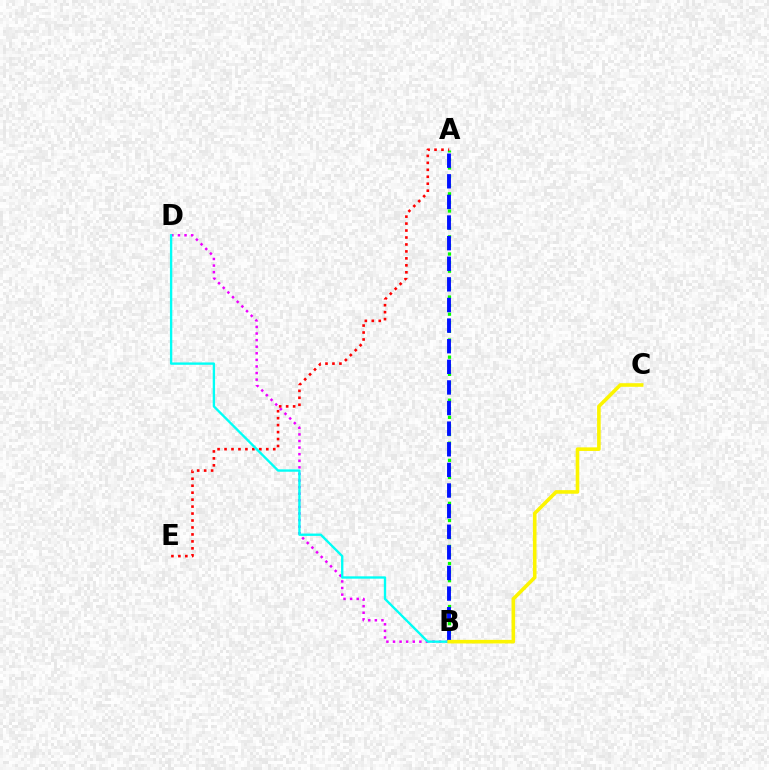{('A', 'B'): [{'color': '#08ff00', 'line_style': 'dotted', 'thickness': 2.34}, {'color': '#0010ff', 'line_style': 'dashed', 'thickness': 2.8}], ('B', 'D'): [{'color': '#ee00ff', 'line_style': 'dotted', 'thickness': 1.79}, {'color': '#00fff6', 'line_style': 'solid', 'thickness': 1.69}], ('A', 'E'): [{'color': '#ff0000', 'line_style': 'dotted', 'thickness': 1.89}], ('B', 'C'): [{'color': '#fcf500', 'line_style': 'solid', 'thickness': 2.59}]}